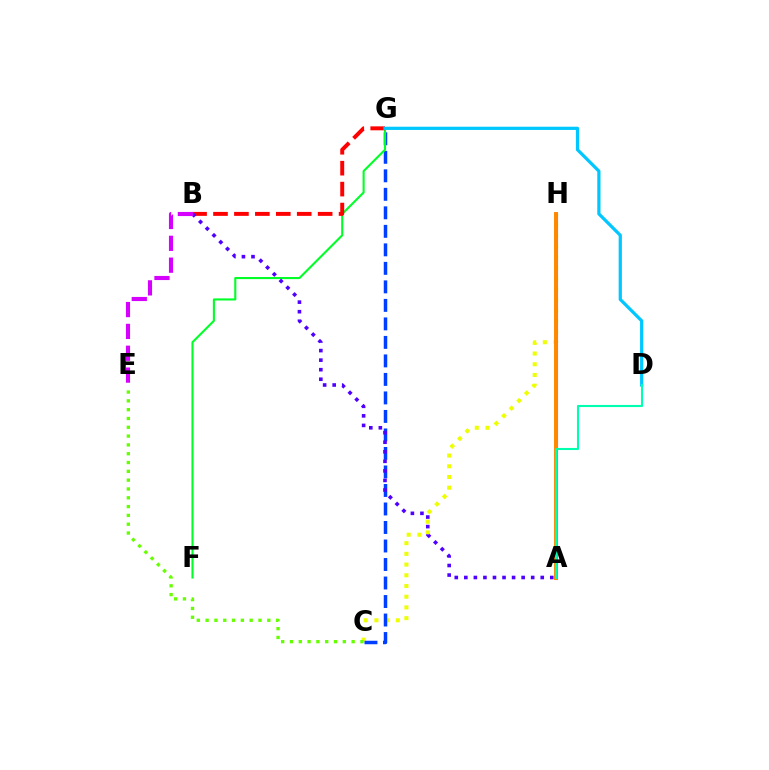{('C', 'H'): [{'color': '#eeff00', 'line_style': 'dotted', 'thickness': 2.91}], ('C', 'G'): [{'color': '#003fff', 'line_style': 'dashed', 'thickness': 2.51}], ('F', 'G'): [{'color': '#00ff27', 'line_style': 'solid', 'thickness': 1.51}], ('A', 'H'): [{'color': '#ff00a0', 'line_style': 'solid', 'thickness': 2.21}, {'color': '#ff8800', 'line_style': 'solid', 'thickness': 2.85}], ('B', 'G'): [{'color': '#ff0000', 'line_style': 'dashed', 'thickness': 2.84}], ('A', 'B'): [{'color': '#4f00ff', 'line_style': 'dotted', 'thickness': 2.6}], ('C', 'E'): [{'color': '#66ff00', 'line_style': 'dotted', 'thickness': 2.39}], ('D', 'G'): [{'color': '#00c7ff', 'line_style': 'solid', 'thickness': 2.32}], ('A', 'D'): [{'color': '#00ffaf', 'line_style': 'solid', 'thickness': 1.51}], ('B', 'E'): [{'color': '#d600ff', 'line_style': 'dashed', 'thickness': 2.97}]}